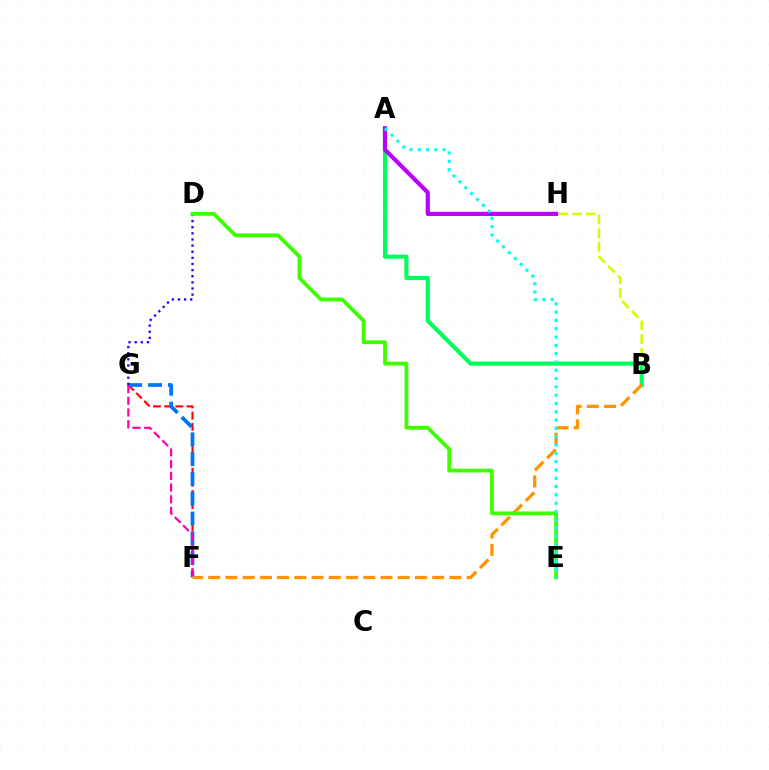{('F', 'G'): [{'color': '#ff0000', 'line_style': 'dashed', 'thickness': 1.52}, {'color': '#0074ff', 'line_style': 'dashed', 'thickness': 2.69}, {'color': '#ff00ac', 'line_style': 'dashed', 'thickness': 1.59}], ('B', 'H'): [{'color': '#d1ff00', 'line_style': 'dashed', 'thickness': 1.86}], ('A', 'B'): [{'color': '#00ff5c', 'line_style': 'solid', 'thickness': 2.96}], ('D', 'G'): [{'color': '#2500ff', 'line_style': 'dotted', 'thickness': 1.66}], ('B', 'F'): [{'color': '#ff9400', 'line_style': 'dashed', 'thickness': 2.34}], ('D', 'E'): [{'color': '#3dff00', 'line_style': 'solid', 'thickness': 2.71}], ('A', 'H'): [{'color': '#b900ff', 'line_style': 'solid', 'thickness': 3.0}], ('A', 'E'): [{'color': '#00fff6', 'line_style': 'dotted', 'thickness': 2.26}]}